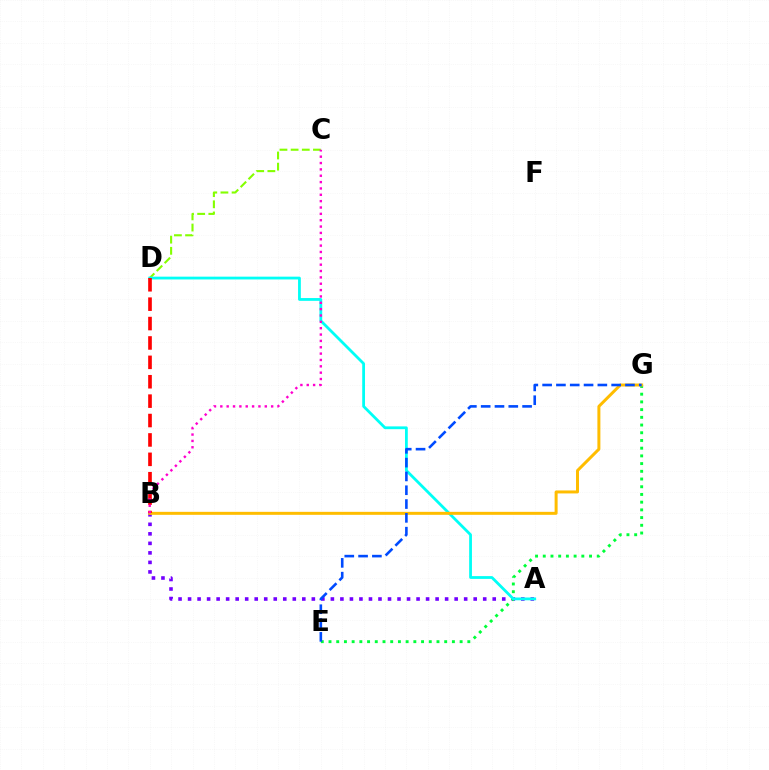{('A', 'B'): [{'color': '#7200ff', 'line_style': 'dotted', 'thickness': 2.59}], ('E', 'G'): [{'color': '#00ff39', 'line_style': 'dotted', 'thickness': 2.1}, {'color': '#004bff', 'line_style': 'dashed', 'thickness': 1.88}], ('C', 'D'): [{'color': '#84ff00', 'line_style': 'dashed', 'thickness': 1.52}], ('A', 'D'): [{'color': '#00fff6', 'line_style': 'solid', 'thickness': 2.01}], ('B', 'G'): [{'color': '#ffbd00', 'line_style': 'solid', 'thickness': 2.15}], ('B', 'D'): [{'color': '#ff0000', 'line_style': 'dashed', 'thickness': 2.63}], ('B', 'C'): [{'color': '#ff00cf', 'line_style': 'dotted', 'thickness': 1.73}]}